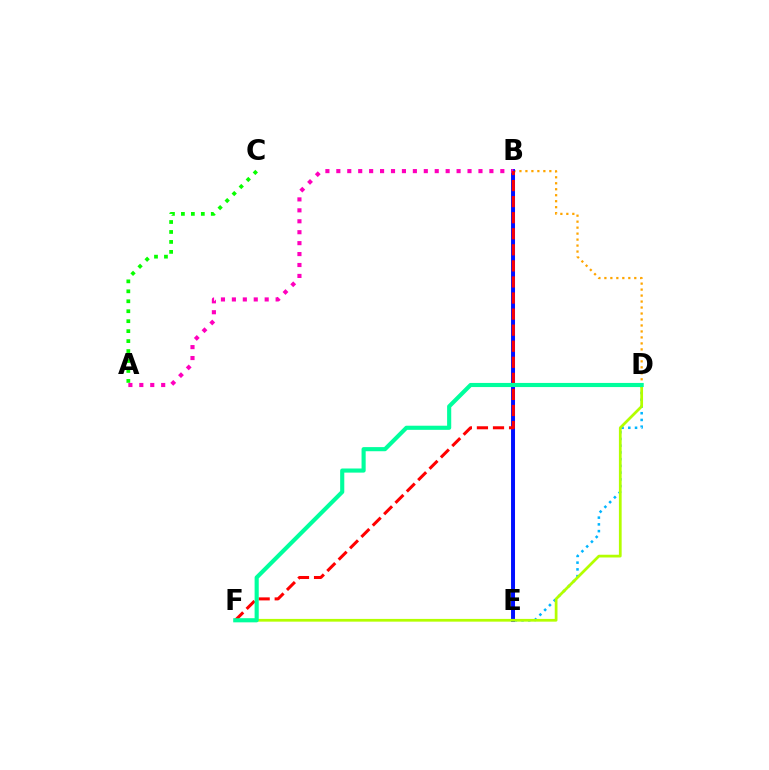{('B', 'D'): [{'color': '#ffa500', 'line_style': 'dotted', 'thickness': 1.62}], ('A', 'C'): [{'color': '#08ff00', 'line_style': 'dotted', 'thickness': 2.7}], ('D', 'E'): [{'color': '#00b5ff', 'line_style': 'dotted', 'thickness': 1.83}], ('B', 'E'): [{'color': '#9b00ff', 'line_style': 'solid', 'thickness': 2.19}, {'color': '#0010ff', 'line_style': 'solid', 'thickness': 2.82}], ('D', 'F'): [{'color': '#b3ff00', 'line_style': 'solid', 'thickness': 1.97}, {'color': '#00ff9d', 'line_style': 'solid', 'thickness': 2.97}], ('A', 'B'): [{'color': '#ff00bd', 'line_style': 'dotted', 'thickness': 2.97}], ('B', 'F'): [{'color': '#ff0000', 'line_style': 'dashed', 'thickness': 2.18}]}